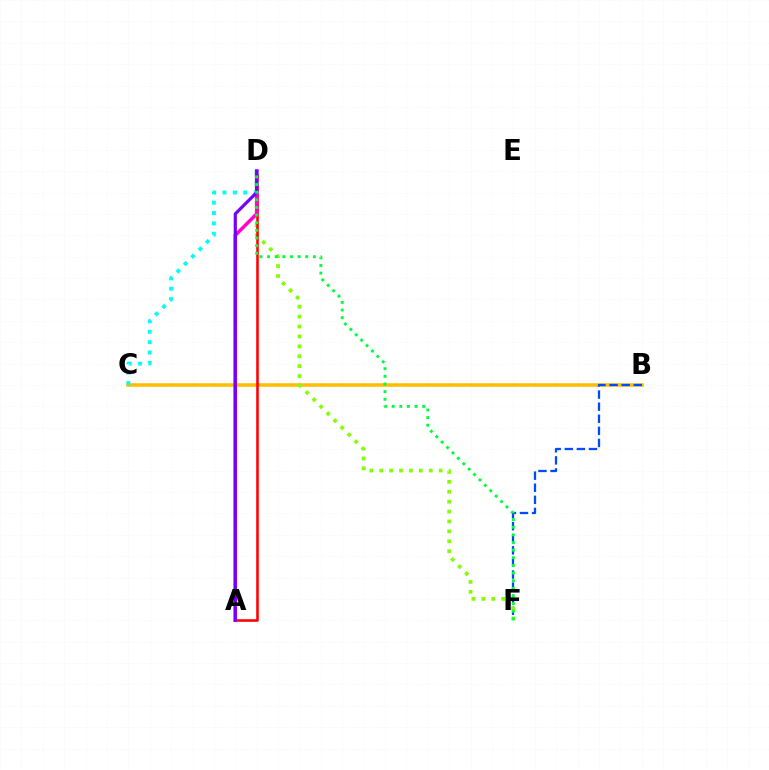{('B', 'C'): [{'color': '#ffbd00', 'line_style': 'solid', 'thickness': 2.53}], ('B', 'F'): [{'color': '#004bff', 'line_style': 'dashed', 'thickness': 1.64}], ('D', 'F'): [{'color': '#84ff00', 'line_style': 'dotted', 'thickness': 2.69}, {'color': '#00ff39', 'line_style': 'dotted', 'thickness': 2.07}], ('A', 'D'): [{'color': '#ff0000', 'line_style': 'solid', 'thickness': 1.85}, {'color': '#ff00cf', 'line_style': 'solid', 'thickness': 2.53}, {'color': '#7200ff', 'line_style': 'solid', 'thickness': 2.28}], ('C', 'D'): [{'color': '#00fff6', 'line_style': 'dotted', 'thickness': 2.82}]}